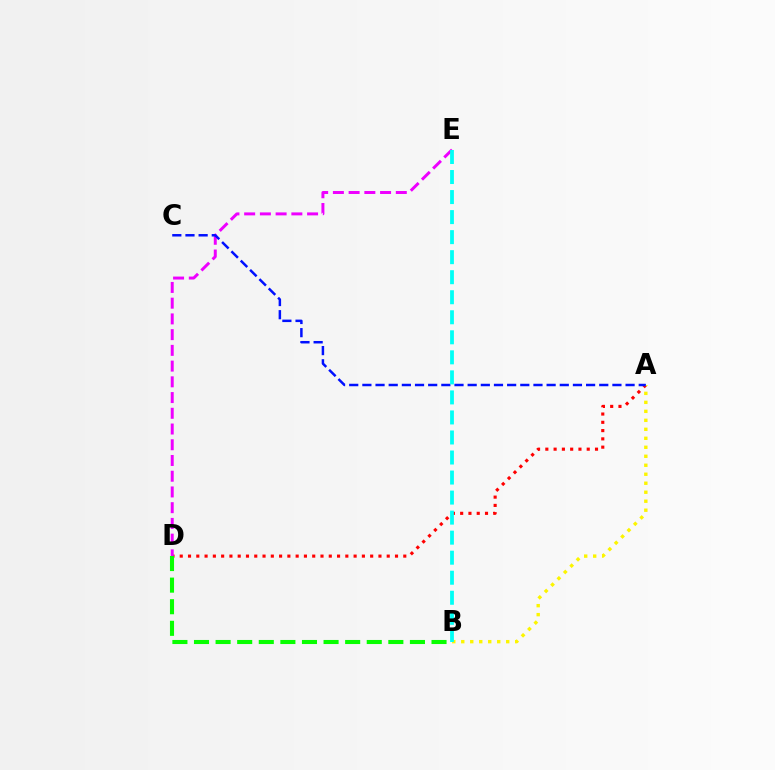{('A', 'D'): [{'color': '#ff0000', 'line_style': 'dotted', 'thickness': 2.25}], ('A', 'B'): [{'color': '#fcf500', 'line_style': 'dotted', 'thickness': 2.44}], ('D', 'E'): [{'color': '#ee00ff', 'line_style': 'dashed', 'thickness': 2.14}], ('A', 'C'): [{'color': '#0010ff', 'line_style': 'dashed', 'thickness': 1.79}], ('B', 'D'): [{'color': '#08ff00', 'line_style': 'dashed', 'thickness': 2.93}], ('B', 'E'): [{'color': '#00fff6', 'line_style': 'dashed', 'thickness': 2.72}]}